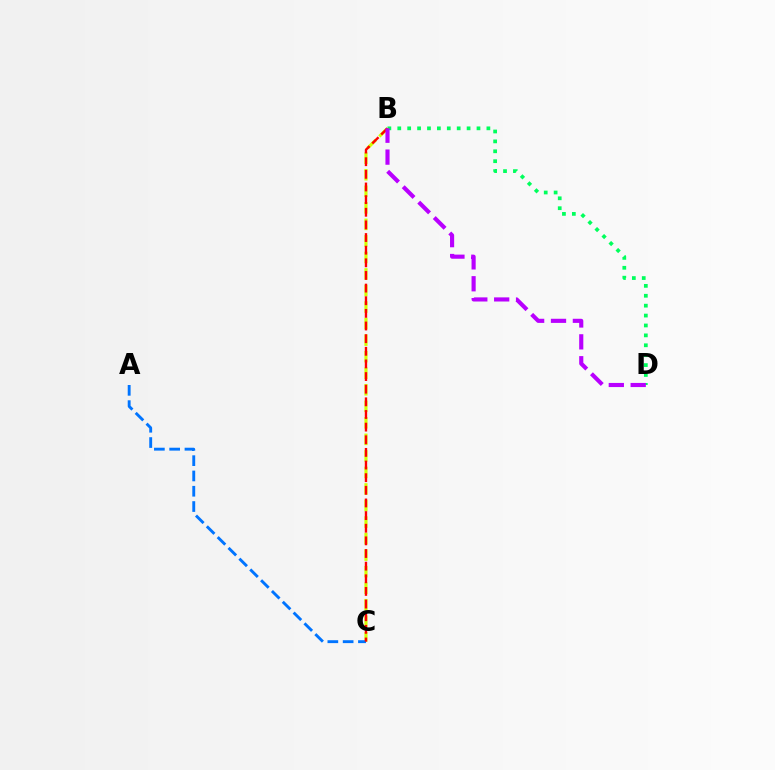{('B', 'C'): [{'color': '#d1ff00', 'line_style': 'dashed', 'thickness': 2.25}, {'color': '#ff0000', 'line_style': 'dashed', 'thickness': 1.72}], ('A', 'C'): [{'color': '#0074ff', 'line_style': 'dashed', 'thickness': 2.08}], ('B', 'D'): [{'color': '#00ff5c', 'line_style': 'dotted', 'thickness': 2.69}, {'color': '#b900ff', 'line_style': 'dashed', 'thickness': 2.97}]}